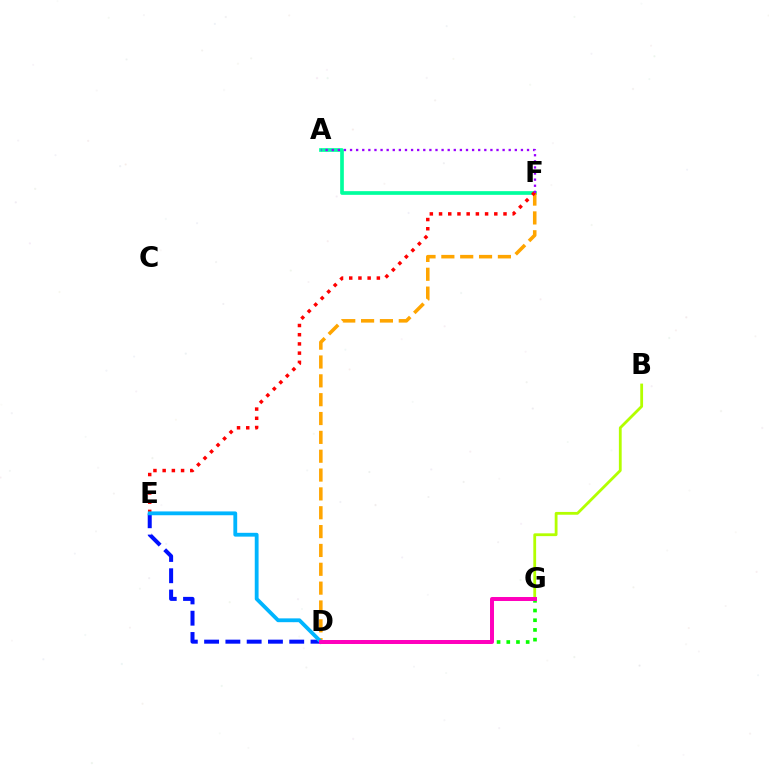{('A', 'F'): [{'color': '#00ff9d', 'line_style': 'solid', 'thickness': 2.65}, {'color': '#9b00ff', 'line_style': 'dotted', 'thickness': 1.66}], ('B', 'G'): [{'color': '#b3ff00', 'line_style': 'solid', 'thickness': 2.02}], ('D', 'G'): [{'color': '#08ff00', 'line_style': 'dotted', 'thickness': 2.64}, {'color': '#ff00bd', 'line_style': 'solid', 'thickness': 2.86}], ('D', 'E'): [{'color': '#0010ff', 'line_style': 'dashed', 'thickness': 2.89}, {'color': '#00b5ff', 'line_style': 'solid', 'thickness': 2.75}], ('D', 'F'): [{'color': '#ffa500', 'line_style': 'dashed', 'thickness': 2.56}], ('E', 'F'): [{'color': '#ff0000', 'line_style': 'dotted', 'thickness': 2.5}]}